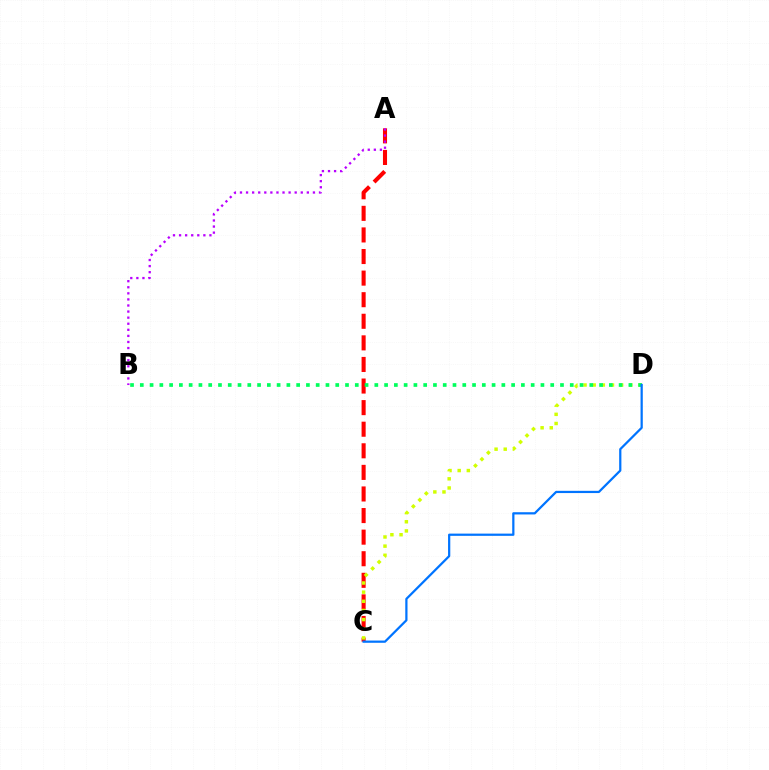{('A', 'C'): [{'color': '#ff0000', 'line_style': 'dashed', 'thickness': 2.93}], ('C', 'D'): [{'color': '#d1ff00', 'line_style': 'dotted', 'thickness': 2.49}, {'color': '#0074ff', 'line_style': 'solid', 'thickness': 1.61}], ('B', 'D'): [{'color': '#00ff5c', 'line_style': 'dotted', 'thickness': 2.65}], ('A', 'B'): [{'color': '#b900ff', 'line_style': 'dotted', 'thickness': 1.65}]}